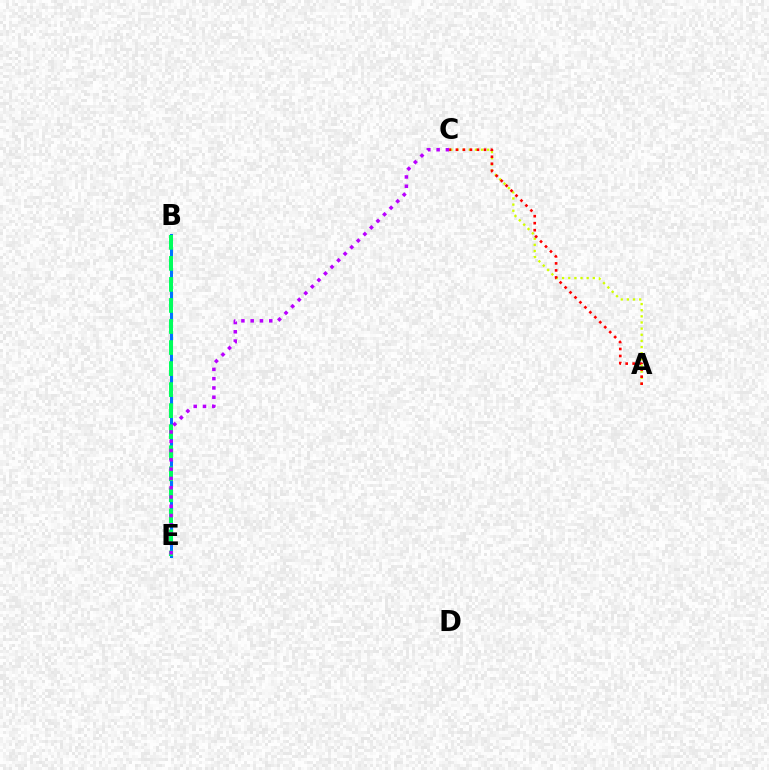{('B', 'E'): [{'color': '#0074ff', 'line_style': 'solid', 'thickness': 2.18}, {'color': '#00ff5c', 'line_style': 'dashed', 'thickness': 2.86}], ('A', 'C'): [{'color': '#d1ff00', 'line_style': 'dotted', 'thickness': 1.67}, {'color': '#ff0000', 'line_style': 'dotted', 'thickness': 1.9}], ('C', 'E'): [{'color': '#b900ff', 'line_style': 'dotted', 'thickness': 2.52}]}